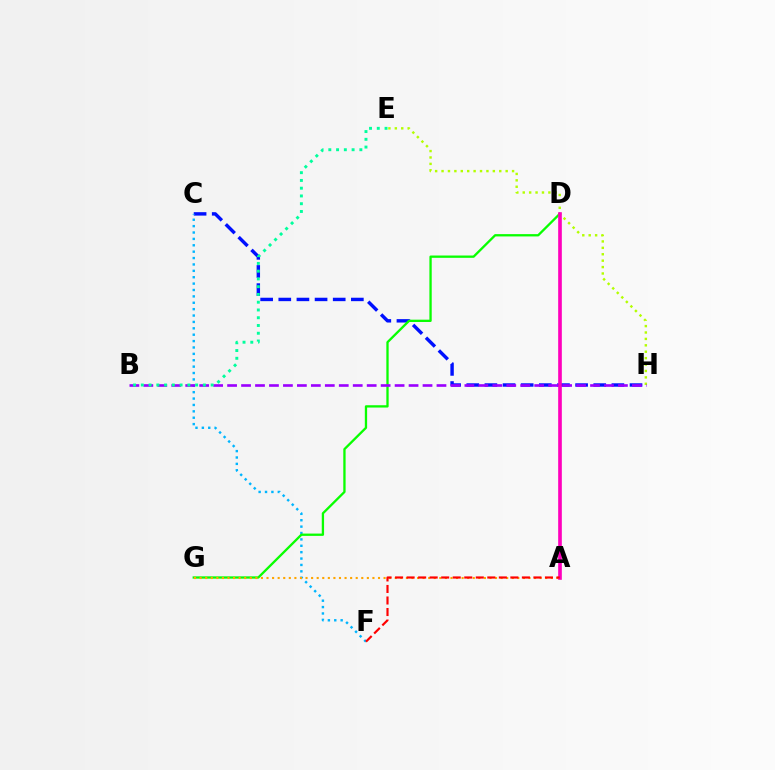{('E', 'H'): [{'color': '#b3ff00', 'line_style': 'dotted', 'thickness': 1.74}], ('C', 'H'): [{'color': '#0010ff', 'line_style': 'dashed', 'thickness': 2.46}], ('C', 'F'): [{'color': '#00b5ff', 'line_style': 'dotted', 'thickness': 1.74}], ('D', 'G'): [{'color': '#08ff00', 'line_style': 'solid', 'thickness': 1.66}], ('B', 'H'): [{'color': '#9b00ff', 'line_style': 'dashed', 'thickness': 1.9}], ('B', 'E'): [{'color': '#00ff9d', 'line_style': 'dotted', 'thickness': 2.11}], ('A', 'G'): [{'color': '#ffa500', 'line_style': 'dotted', 'thickness': 1.51}], ('A', 'D'): [{'color': '#ff00bd', 'line_style': 'solid', 'thickness': 2.63}], ('A', 'F'): [{'color': '#ff0000', 'line_style': 'dashed', 'thickness': 1.57}]}